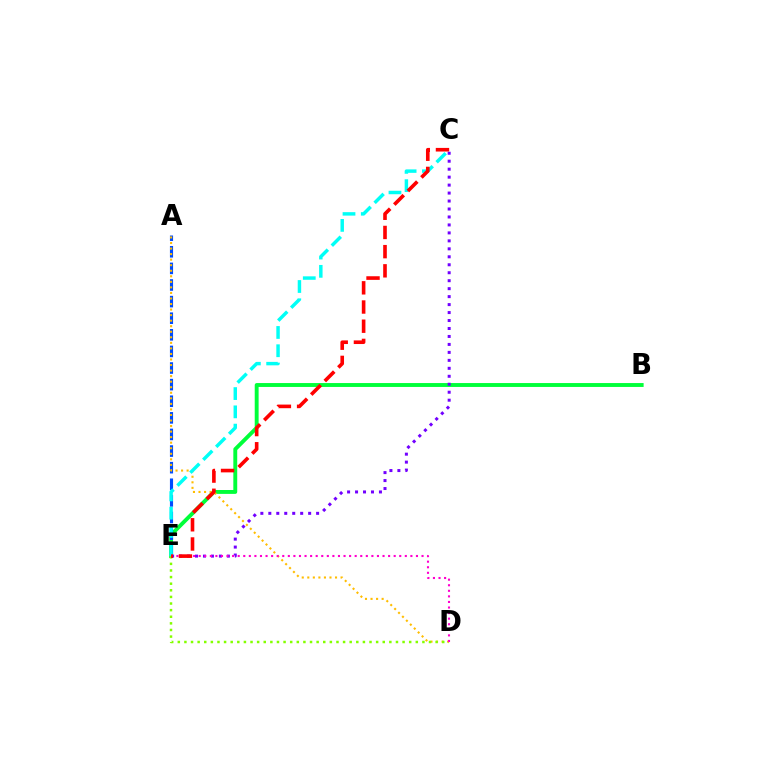{('B', 'E'): [{'color': '#00ff39', 'line_style': 'solid', 'thickness': 2.8}], ('A', 'E'): [{'color': '#004bff', 'line_style': 'dashed', 'thickness': 2.26}], ('A', 'D'): [{'color': '#ffbd00', 'line_style': 'dotted', 'thickness': 1.51}], ('D', 'E'): [{'color': '#84ff00', 'line_style': 'dotted', 'thickness': 1.8}, {'color': '#ff00cf', 'line_style': 'dotted', 'thickness': 1.51}], ('C', 'E'): [{'color': '#7200ff', 'line_style': 'dotted', 'thickness': 2.16}, {'color': '#00fff6', 'line_style': 'dashed', 'thickness': 2.48}, {'color': '#ff0000', 'line_style': 'dashed', 'thickness': 2.61}]}